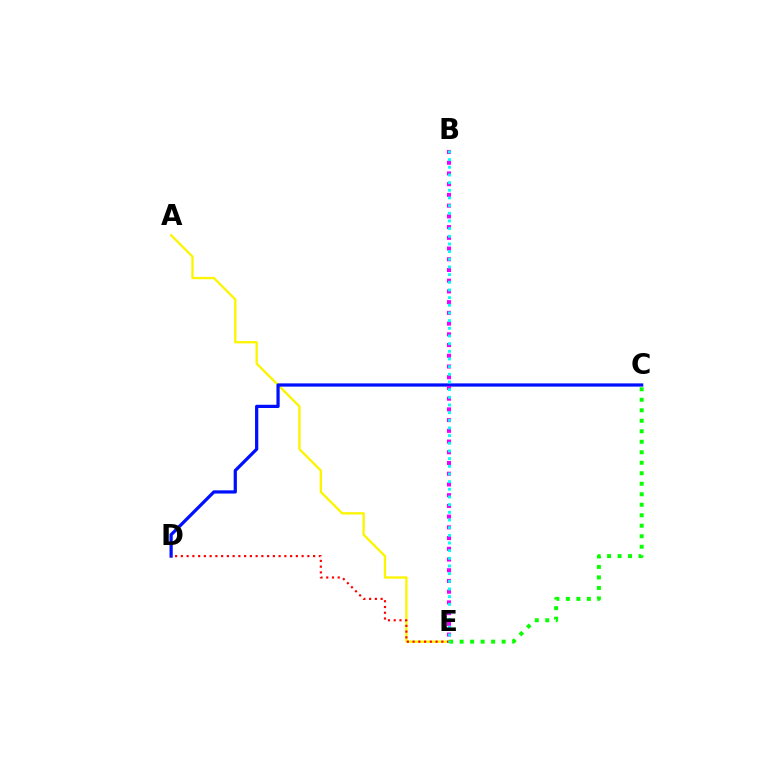{('A', 'E'): [{'color': '#fcf500', 'line_style': 'solid', 'thickness': 1.68}], ('C', 'D'): [{'color': '#0010ff', 'line_style': 'solid', 'thickness': 2.33}], ('C', 'E'): [{'color': '#08ff00', 'line_style': 'dotted', 'thickness': 2.85}], ('B', 'E'): [{'color': '#ee00ff', 'line_style': 'dotted', 'thickness': 2.91}, {'color': '#00fff6', 'line_style': 'dotted', 'thickness': 2.08}], ('D', 'E'): [{'color': '#ff0000', 'line_style': 'dotted', 'thickness': 1.56}]}